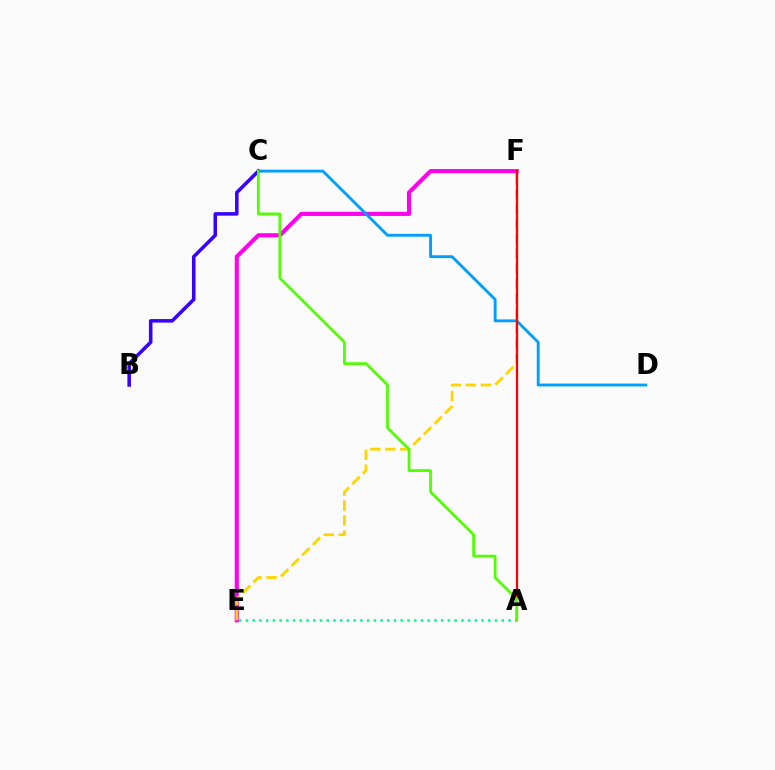{('E', 'F'): [{'color': '#ff00ed', 'line_style': 'solid', 'thickness': 2.96}, {'color': '#ffd500', 'line_style': 'dashed', 'thickness': 2.03}], ('C', 'D'): [{'color': '#009eff', 'line_style': 'solid', 'thickness': 2.04}], ('A', 'E'): [{'color': '#00ff86', 'line_style': 'dotted', 'thickness': 1.83}], ('A', 'F'): [{'color': '#ff0000', 'line_style': 'solid', 'thickness': 1.61}], ('B', 'C'): [{'color': '#3700ff', 'line_style': 'solid', 'thickness': 2.55}], ('A', 'C'): [{'color': '#4fff00', 'line_style': 'solid', 'thickness': 1.97}]}